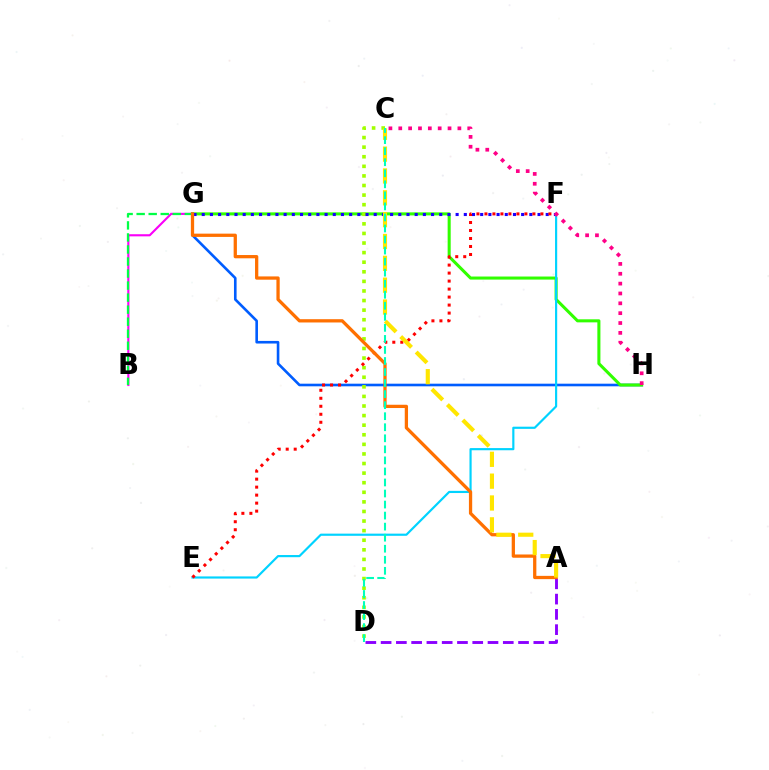{('G', 'H'): [{'color': '#005dff', 'line_style': 'solid', 'thickness': 1.89}, {'color': '#31ff00', 'line_style': 'solid', 'thickness': 2.2}], ('A', 'D'): [{'color': '#8a00ff', 'line_style': 'dashed', 'thickness': 2.07}], ('B', 'G'): [{'color': '#fa00f9', 'line_style': 'solid', 'thickness': 1.53}, {'color': '#00ff45', 'line_style': 'dashed', 'thickness': 1.63}], ('C', 'D'): [{'color': '#a2ff00', 'line_style': 'dotted', 'thickness': 2.6}, {'color': '#00ffbb', 'line_style': 'dashed', 'thickness': 1.5}], ('F', 'G'): [{'color': '#1900ff', 'line_style': 'dotted', 'thickness': 2.23}], ('E', 'F'): [{'color': '#00d3ff', 'line_style': 'solid', 'thickness': 1.56}, {'color': '#ff0000', 'line_style': 'dotted', 'thickness': 2.17}], ('A', 'G'): [{'color': '#ff7000', 'line_style': 'solid', 'thickness': 2.36}], ('C', 'H'): [{'color': '#ff0088', 'line_style': 'dotted', 'thickness': 2.68}], ('A', 'C'): [{'color': '#ffe600', 'line_style': 'dashed', 'thickness': 2.97}]}